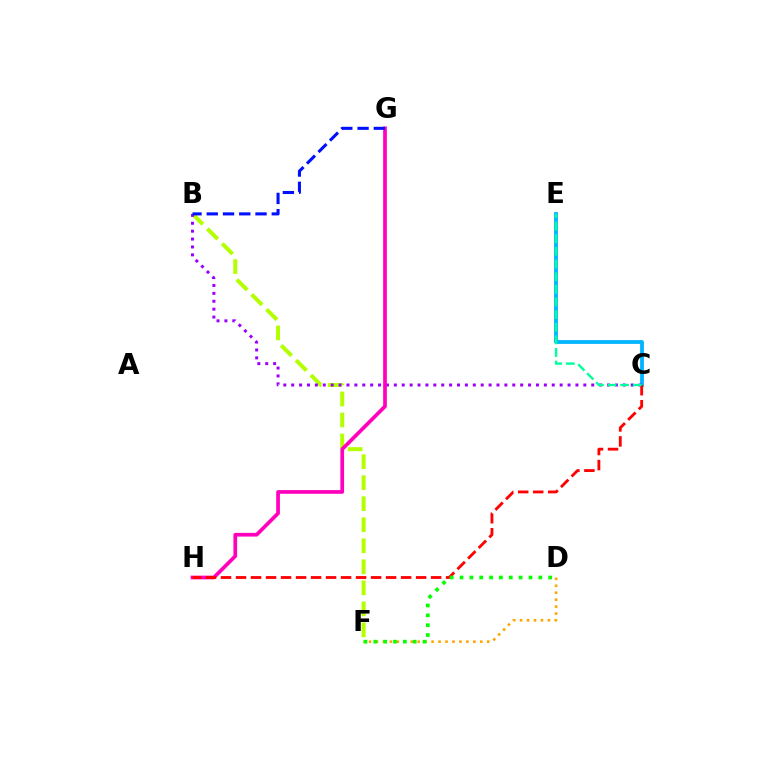{('D', 'F'): [{'color': '#ffa500', 'line_style': 'dotted', 'thickness': 1.89}, {'color': '#08ff00', 'line_style': 'dotted', 'thickness': 2.68}], ('C', 'E'): [{'color': '#00b5ff', 'line_style': 'solid', 'thickness': 2.73}, {'color': '#00ff9d', 'line_style': 'dashed', 'thickness': 1.72}], ('B', 'F'): [{'color': '#b3ff00', 'line_style': 'dashed', 'thickness': 2.86}], ('B', 'C'): [{'color': '#9b00ff', 'line_style': 'dotted', 'thickness': 2.15}], ('G', 'H'): [{'color': '#ff00bd', 'line_style': 'solid', 'thickness': 2.67}], ('C', 'H'): [{'color': '#ff0000', 'line_style': 'dashed', 'thickness': 2.04}], ('B', 'G'): [{'color': '#0010ff', 'line_style': 'dashed', 'thickness': 2.21}]}